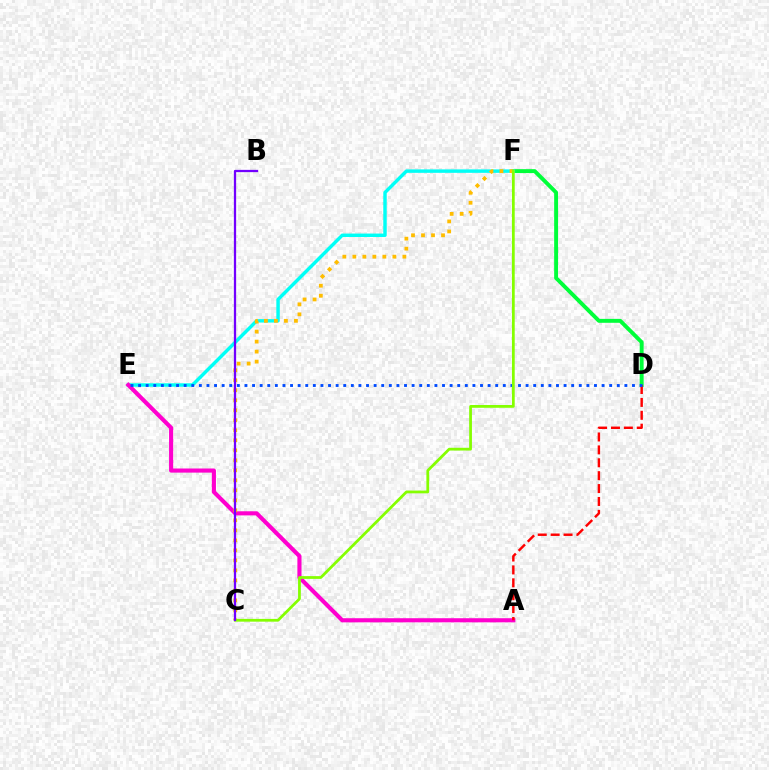{('D', 'F'): [{'color': '#00ff39', 'line_style': 'solid', 'thickness': 2.82}], ('E', 'F'): [{'color': '#00fff6', 'line_style': 'solid', 'thickness': 2.48}], ('A', 'E'): [{'color': '#ff00cf', 'line_style': 'solid', 'thickness': 2.96}], ('C', 'F'): [{'color': '#ffbd00', 'line_style': 'dotted', 'thickness': 2.72}, {'color': '#84ff00', 'line_style': 'solid', 'thickness': 1.99}], ('A', 'D'): [{'color': '#ff0000', 'line_style': 'dashed', 'thickness': 1.75}], ('D', 'E'): [{'color': '#004bff', 'line_style': 'dotted', 'thickness': 2.06}], ('B', 'C'): [{'color': '#7200ff', 'line_style': 'solid', 'thickness': 1.63}]}